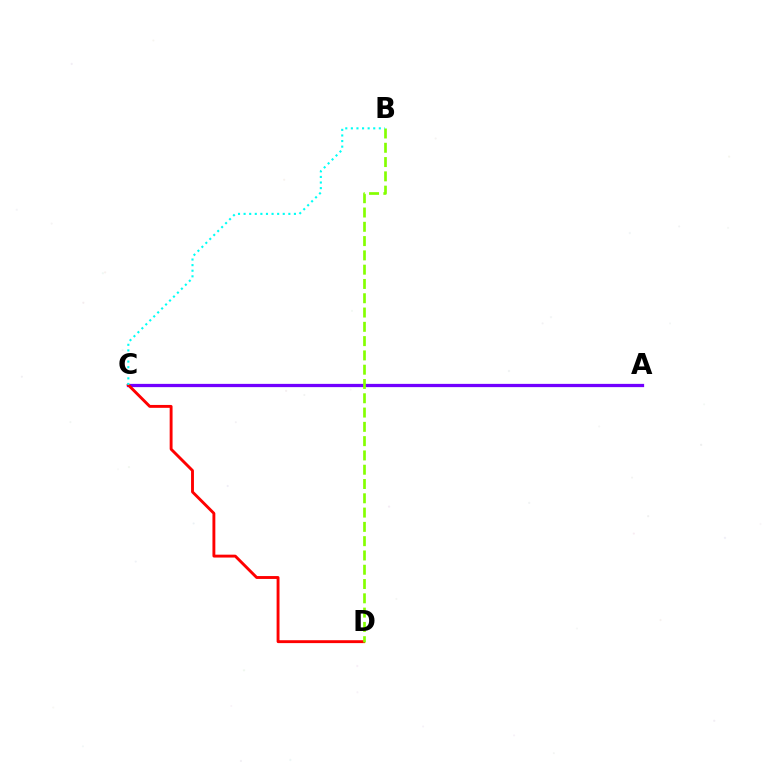{('A', 'C'): [{'color': '#7200ff', 'line_style': 'solid', 'thickness': 2.35}], ('C', 'D'): [{'color': '#ff0000', 'line_style': 'solid', 'thickness': 2.08}], ('B', 'D'): [{'color': '#84ff00', 'line_style': 'dashed', 'thickness': 1.94}], ('B', 'C'): [{'color': '#00fff6', 'line_style': 'dotted', 'thickness': 1.52}]}